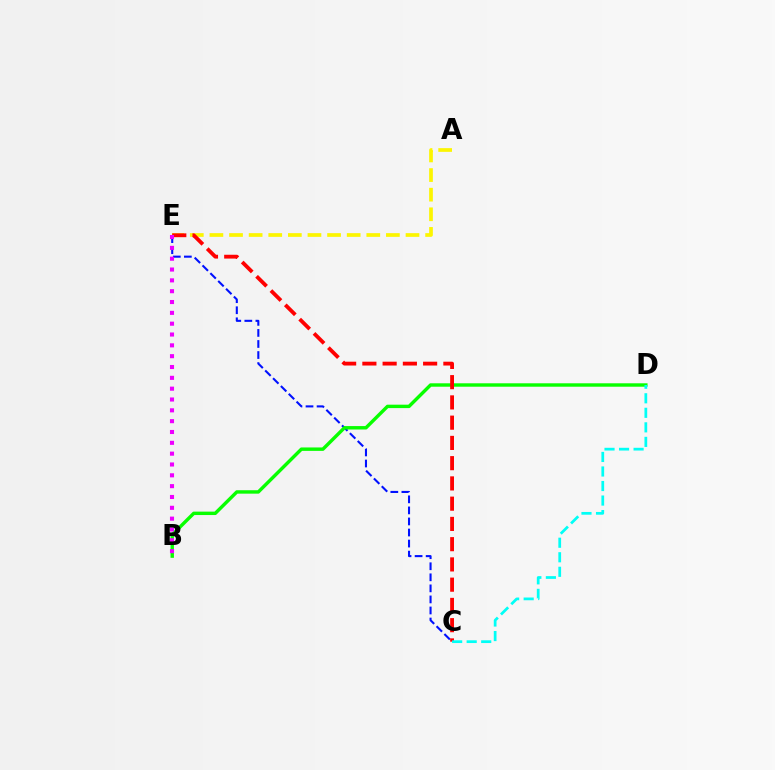{('C', 'E'): [{'color': '#0010ff', 'line_style': 'dashed', 'thickness': 1.5}, {'color': '#ff0000', 'line_style': 'dashed', 'thickness': 2.75}], ('B', 'D'): [{'color': '#08ff00', 'line_style': 'solid', 'thickness': 2.46}], ('A', 'E'): [{'color': '#fcf500', 'line_style': 'dashed', 'thickness': 2.66}], ('C', 'D'): [{'color': '#00fff6', 'line_style': 'dashed', 'thickness': 1.97}], ('B', 'E'): [{'color': '#ee00ff', 'line_style': 'dotted', 'thickness': 2.94}]}